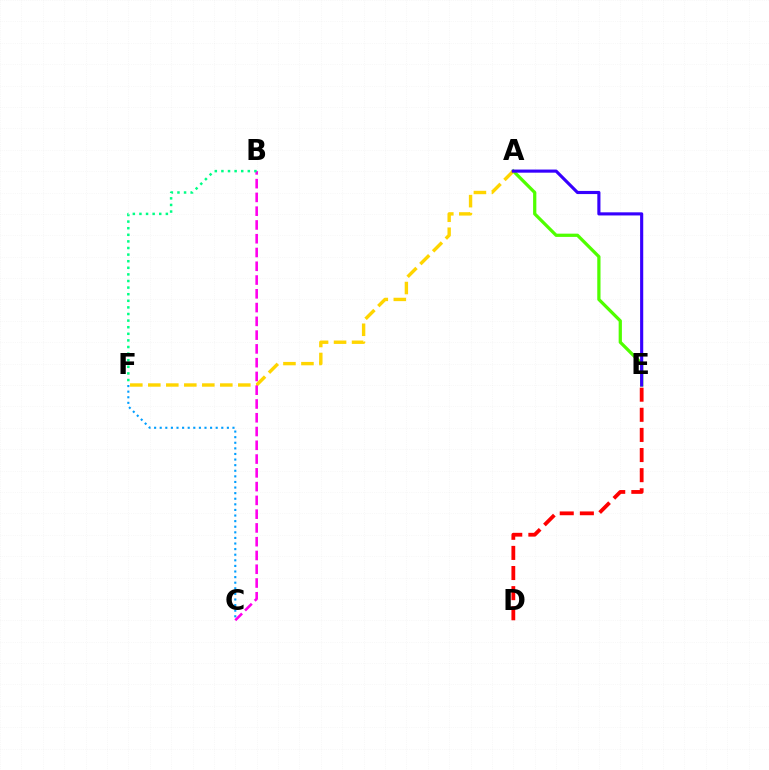{('A', 'E'): [{'color': '#4fff00', 'line_style': 'solid', 'thickness': 2.34}, {'color': '#3700ff', 'line_style': 'solid', 'thickness': 2.25}], ('A', 'F'): [{'color': '#ffd500', 'line_style': 'dashed', 'thickness': 2.45}], ('B', 'C'): [{'color': '#ff00ed', 'line_style': 'dashed', 'thickness': 1.87}], ('D', 'E'): [{'color': '#ff0000', 'line_style': 'dashed', 'thickness': 2.73}], ('B', 'F'): [{'color': '#00ff86', 'line_style': 'dotted', 'thickness': 1.79}], ('C', 'F'): [{'color': '#009eff', 'line_style': 'dotted', 'thickness': 1.52}]}